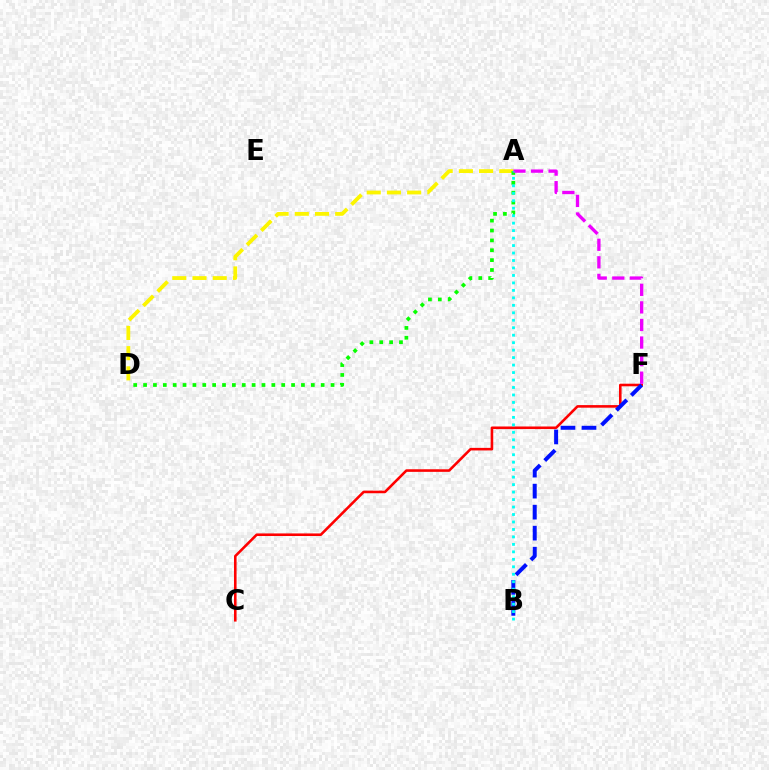{('C', 'F'): [{'color': '#ff0000', 'line_style': 'solid', 'thickness': 1.86}], ('A', 'D'): [{'color': '#fcf500', 'line_style': 'dashed', 'thickness': 2.74}, {'color': '#08ff00', 'line_style': 'dotted', 'thickness': 2.68}], ('A', 'F'): [{'color': '#ee00ff', 'line_style': 'dashed', 'thickness': 2.39}], ('B', 'F'): [{'color': '#0010ff', 'line_style': 'dashed', 'thickness': 2.86}], ('A', 'B'): [{'color': '#00fff6', 'line_style': 'dotted', 'thickness': 2.03}]}